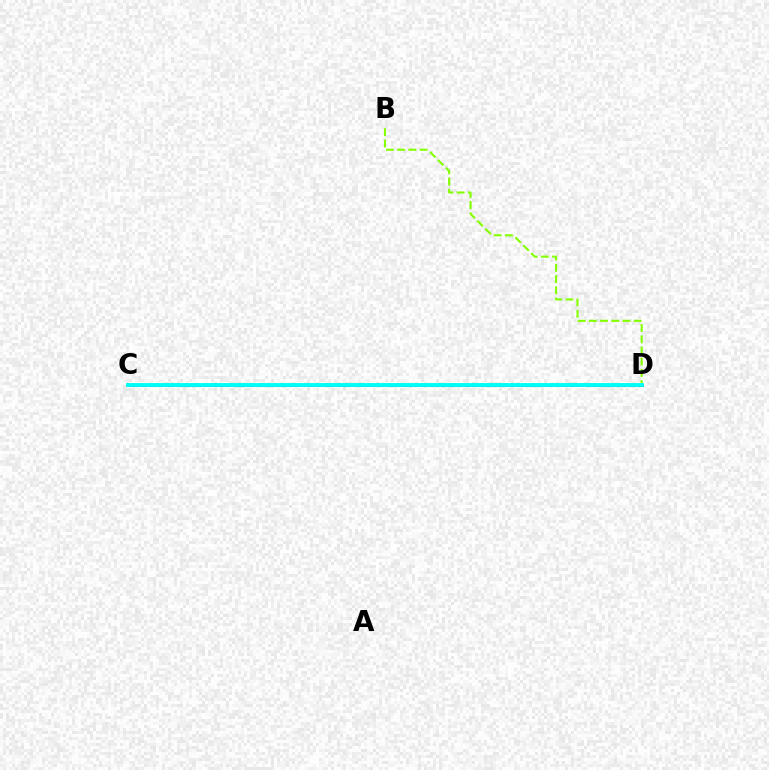{('C', 'D'): [{'color': '#7200ff', 'line_style': 'solid', 'thickness': 2.02}, {'color': '#ff0000', 'line_style': 'solid', 'thickness': 1.71}, {'color': '#00fff6', 'line_style': 'solid', 'thickness': 2.77}], ('B', 'D'): [{'color': '#84ff00', 'line_style': 'dashed', 'thickness': 1.52}]}